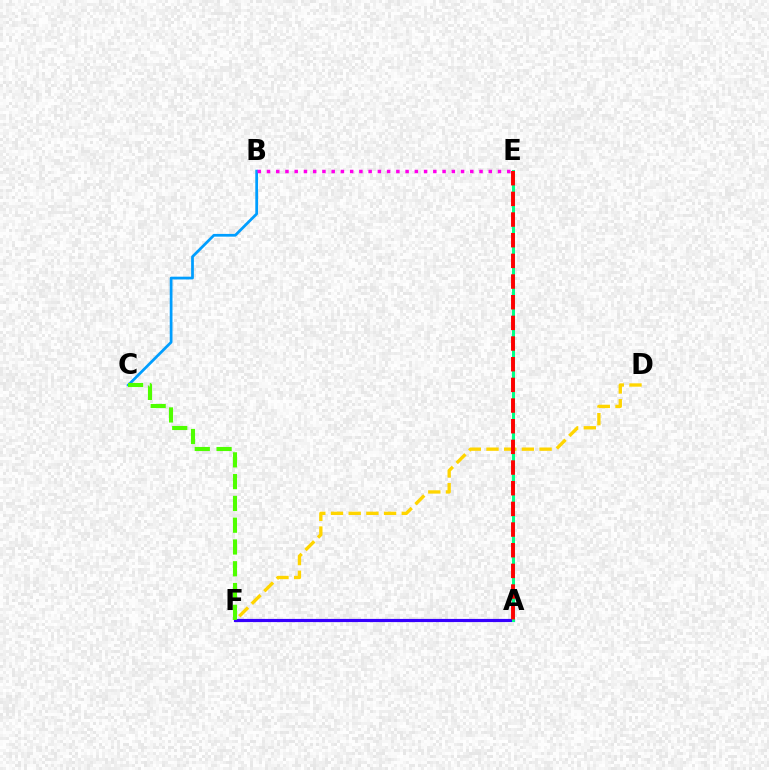{('B', 'C'): [{'color': '#009eff', 'line_style': 'solid', 'thickness': 1.97}], ('D', 'F'): [{'color': '#ffd500', 'line_style': 'dashed', 'thickness': 2.4}], ('A', 'F'): [{'color': '#3700ff', 'line_style': 'solid', 'thickness': 2.29}], ('C', 'F'): [{'color': '#4fff00', 'line_style': 'dashed', 'thickness': 2.96}], ('B', 'E'): [{'color': '#ff00ed', 'line_style': 'dotted', 'thickness': 2.51}], ('A', 'E'): [{'color': '#00ff86', 'line_style': 'solid', 'thickness': 2.19}, {'color': '#ff0000', 'line_style': 'dashed', 'thickness': 2.81}]}